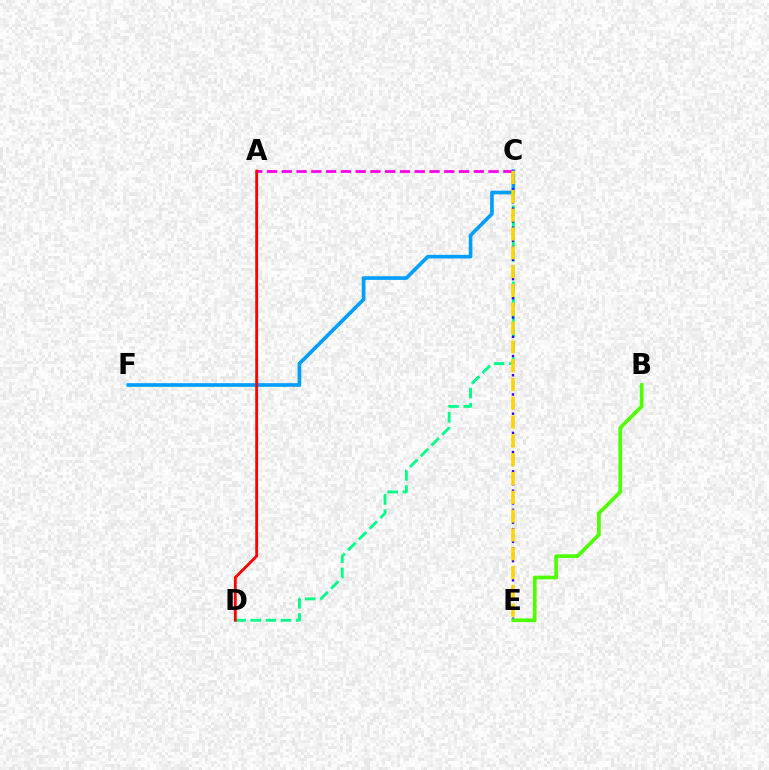{('C', 'D'): [{'color': '#00ff86', 'line_style': 'dashed', 'thickness': 2.06}], ('C', 'F'): [{'color': '#009eff', 'line_style': 'solid', 'thickness': 2.63}], ('A', 'C'): [{'color': '#ff00ed', 'line_style': 'dashed', 'thickness': 2.01}], ('C', 'E'): [{'color': '#3700ff', 'line_style': 'dotted', 'thickness': 1.74}, {'color': '#ffd500', 'line_style': 'dashed', 'thickness': 2.56}], ('A', 'D'): [{'color': '#ff0000', 'line_style': 'solid', 'thickness': 2.05}], ('B', 'E'): [{'color': '#4fff00', 'line_style': 'solid', 'thickness': 2.67}]}